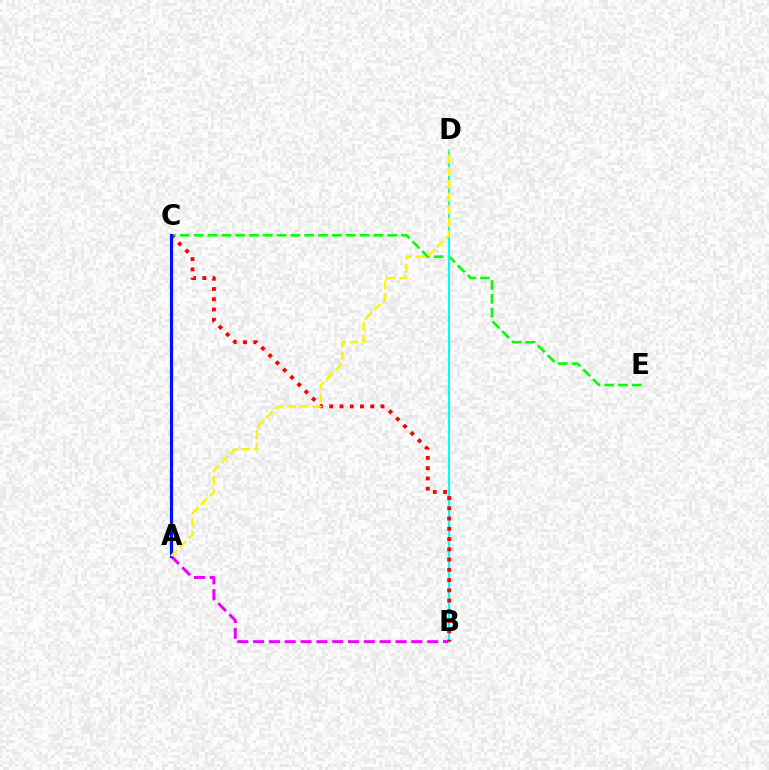{('C', 'E'): [{'color': '#08ff00', 'line_style': 'dashed', 'thickness': 1.88}], ('A', 'B'): [{'color': '#ee00ff', 'line_style': 'dashed', 'thickness': 2.15}], ('B', 'D'): [{'color': '#00fff6', 'line_style': 'solid', 'thickness': 1.52}], ('B', 'C'): [{'color': '#ff0000', 'line_style': 'dotted', 'thickness': 2.79}], ('A', 'C'): [{'color': '#0010ff', 'line_style': 'solid', 'thickness': 2.28}], ('A', 'D'): [{'color': '#fcf500', 'line_style': 'dashed', 'thickness': 1.72}]}